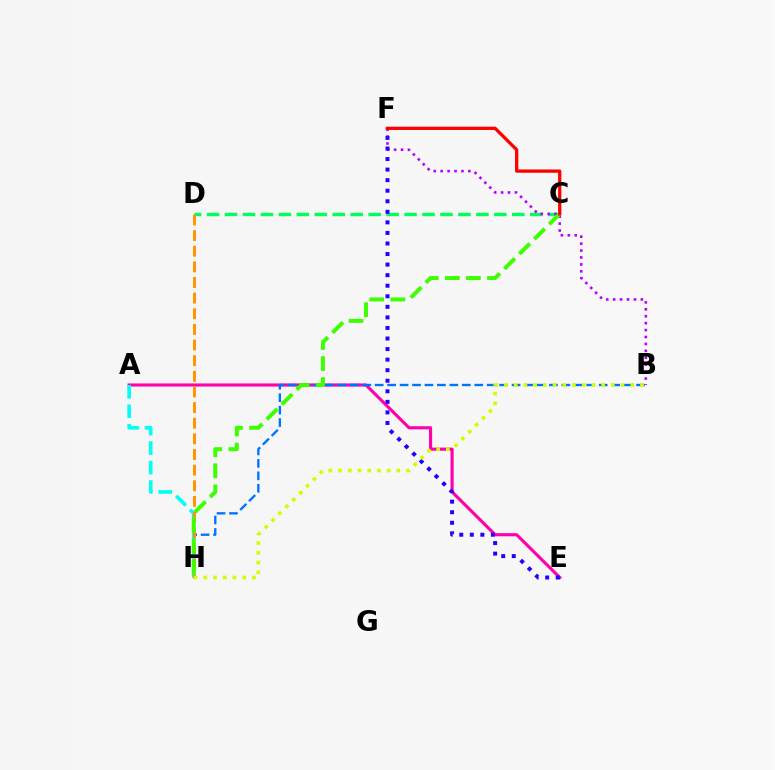{('A', 'E'): [{'color': '#ff00ac', 'line_style': 'solid', 'thickness': 2.25}], ('B', 'H'): [{'color': '#0074ff', 'line_style': 'dashed', 'thickness': 1.69}, {'color': '#d1ff00', 'line_style': 'dotted', 'thickness': 2.64}], ('A', 'H'): [{'color': '#00fff6', 'line_style': 'dashed', 'thickness': 2.64}], ('C', 'D'): [{'color': '#00ff5c', 'line_style': 'dashed', 'thickness': 2.44}], ('D', 'H'): [{'color': '#ff9400', 'line_style': 'dashed', 'thickness': 2.12}], ('B', 'F'): [{'color': '#b900ff', 'line_style': 'dotted', 'thickness': 1.88}], ('C', 'H'): [{'color': '#3dff00', 'line_style': 'dashed', 'thickness': 2.86}], ('E', 'F'): [{'color': '#2500ff', 'line_style': 'dotted', 'thickness': 2.87}], ('C', 'F'): [{'color': '#ff0000', 'line_style': 'solid', 'thickness': 2.36}]}